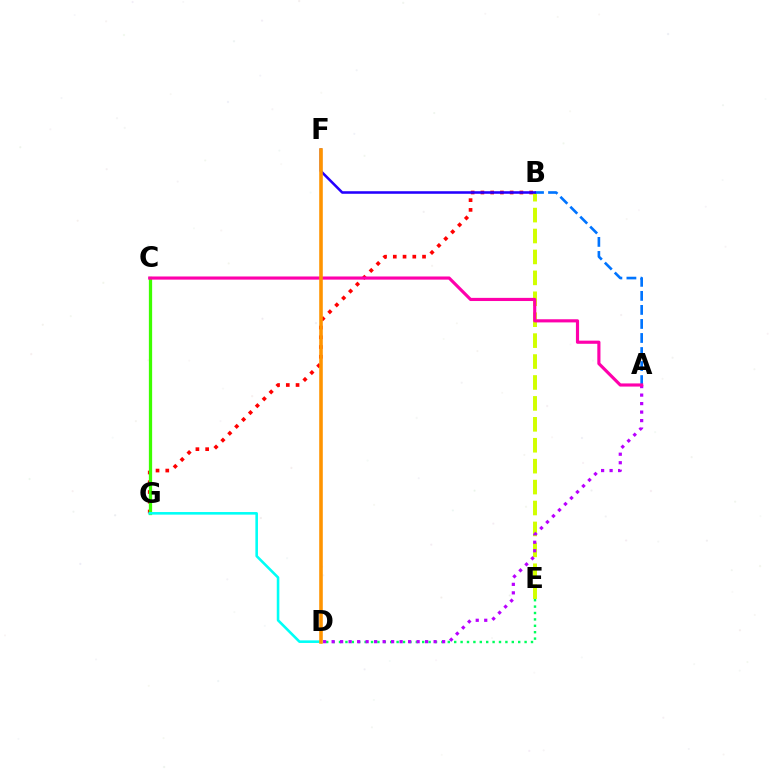{('B', 'E'): [{'color': '#d1ff00', 'line_style': 'dashed', 'thickness': 2.84}], ('B', 'G'): [{'color': '#ff0000', 'line_style': 'dotted', 'thickness': 2.65}], ('D', 'E'): [{'color': '#00ff5c', 'line_style': 'dotted', 'thickness': 1.74}], ('C', 'G'): [{'color': '#3dff00', 'line_style': 'solid', 'thickness': 2.35}], ('A', 'B'): [{'color': '#0074ff', 'line_style': 'dashed', 'thickness': 1.91}], ('A', 'D'): [{'color': '#b900ff', 'line_style': 'dotted', 'thickness': 2.31}], ('B', 'F'): [{'color': '#2500ff', 'line_style': 'solid', 'thickness': 1.84}], ('A', 'C'): [{'color': '#ff00ac', 'line_style': 'solid', 'thickness': 2.27}], ('D', 'G'): [{'color': '#00fff6', 'line_style': 'solid', 'thickness': 1.86}], ('D', 'F'): [{'color': '#ff9400', 'line_style': 'solid', 'thickness': 2.58}]}